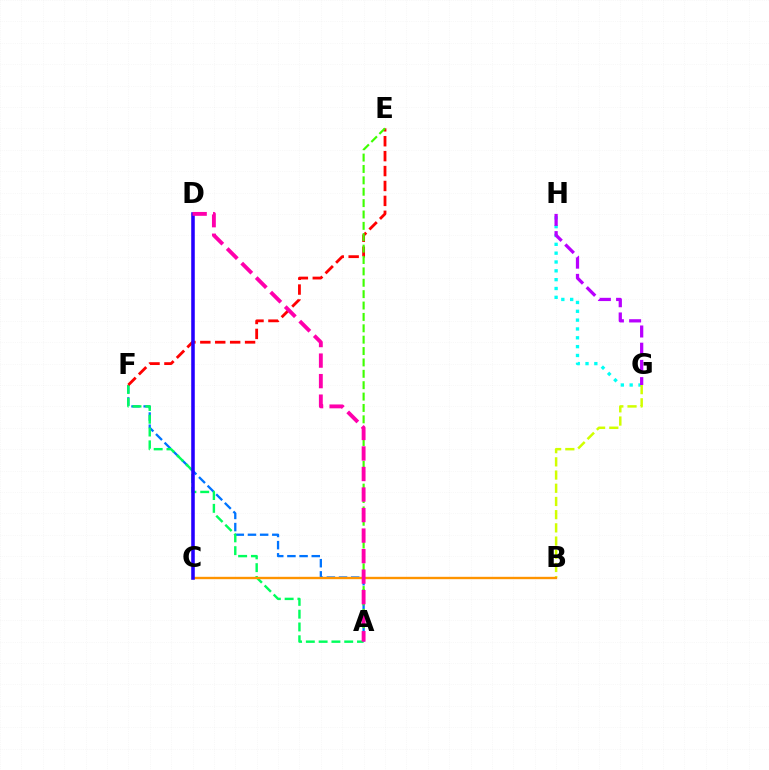{('G', 'H'): [{'color': '#00fff6', 'line_style': 'dotted', 'thickness': 2.4}, {'color': '#b900ff', 'line_style': 'dashed', 'thickness': 2.34}], ('A', 'F'): [{'color': '#0074ff', 'line_style': 'dashed', 'thickness': 1.65}, {'color': '#00ff5c', 'line_style': 'dashed', 'thickness': 1.74}], ('B', 'G'): [{'color': '#d1ff00', 'line_style': 'dashed', 'thickness': 1.79}], ('B', 'C'): [{'color': '#ff9400', 'line_style': 'solid', 'thickness': 1.7}], ('E', 'F'): [{'color': '#ff0000', 'line_style': 'dashed', 'thickness': 2.03}], ('C', 'D'): [{'color': '#2500ff', 'line_style': 'solid', 'thickness': 2.56}], ('A', 'E'): [{'color': '#3dff00', 'line_style': 'dashed', 'thickness': 1.55}], ('A', 'D'): [{'color': '#ff00ac', 'line_style': 'dashed', 'thickness': 2.79}]}